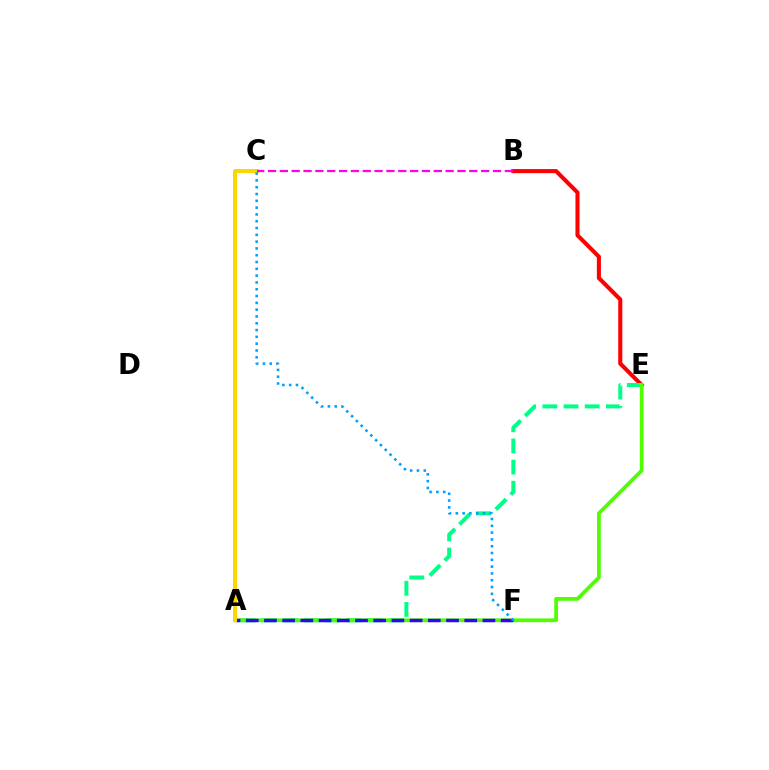{('B', 'E'): [{'color': '#ff0000', 'line_style': 'solid', 'thickness': 2.93}], ('A', 'E'): [{'color': '#00ff86', 'line_style': 'dashed', 'thickness': 2.88}, {'color': '#4fff00', 'line_style': 'solid', 'thickness': 2.7}], ('A', 'F'): [{'color': '#3700ff', 'line_style': 'dashed', 'thickness': 2.47}], ('A', 'C'): [{'color': '#ffd500', 'line_style': 'solid', 'thickness': 2.9}], ('B', 'C'): [{'color': '#ff00ed', 'line_style': 'dashed', 'thickness': 1.61}], ('C', 'F'): [{'color': '#009eff', 'line_style': 'dotted', 'thickness': 1.85}]}